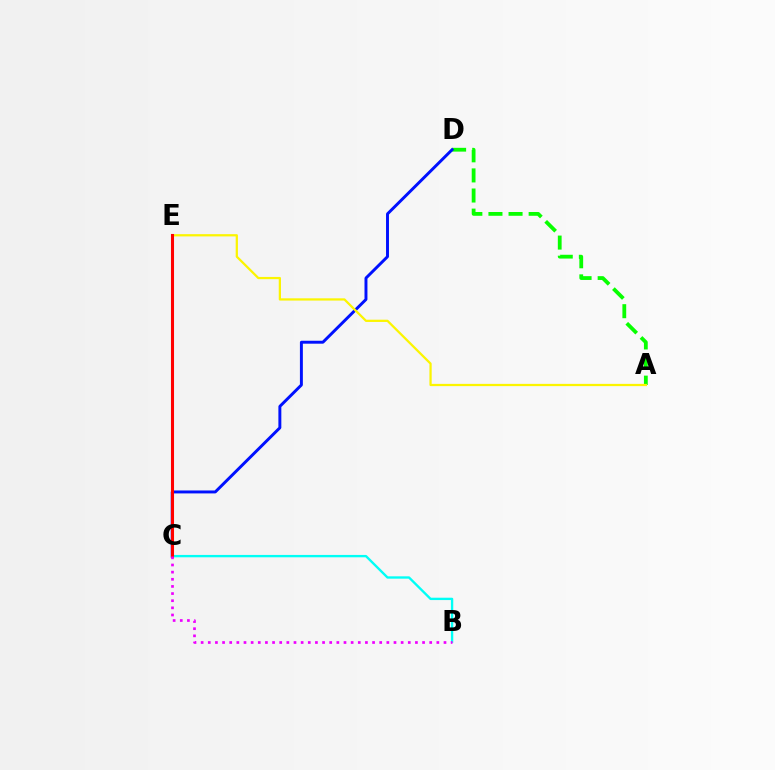{('B', 'C'): [{'color': '#00fff6', 'line_style': 'solid', 'thickness': 1.7}, {'color': '#ee00ff', 'line_style': 'dotted', 'thickness': 1.94}], ('A', 'D'): [{'color': '#08ff00', 'line_style': 'dashed', 'thickness': 2.73}], ('C', 'D'): [{'color': '#0010ff', 'line_style': 'solid', 'thickness': 2.12}], ('A', 'E'): [{'color': '#fcf500', 'line_style': 'solid', 'thickness': 1.62}], ('C', 'E'): [{'color': '#ff0000', 'line_style': 'solid', 'thickness': 2.21}]}